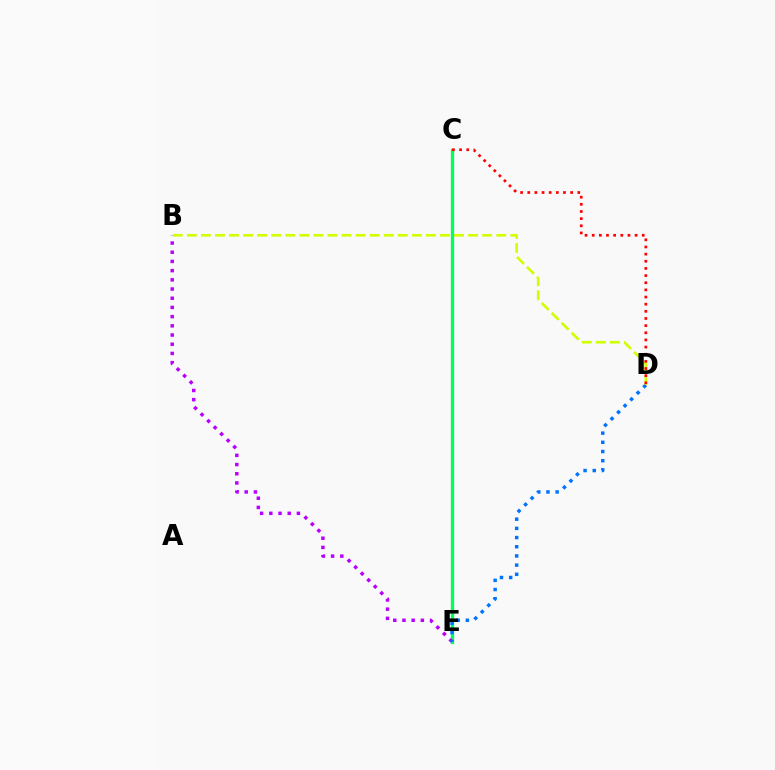{('C', 'E'): [{'color': '#00ff5c', 'line_style': 'solid', 'thickness': 2.39}], ('B', 'E'): [{'color': '#b900ff', 'line_style': 'dotted', 'thickness': 2.5}], ('D', 'E'): [{'color': '#0074ff', 'line_style': 'dotted', 'thickness': 2.5}], ('B', 'D'): [{'color': '#d1ff00', 'line_style': 'dashed', 'thickness': 1.91}], ('C', 'D'): [{'color': '#ff0000', 'line_style': 'dotted', 'thickness': 1.94}]}